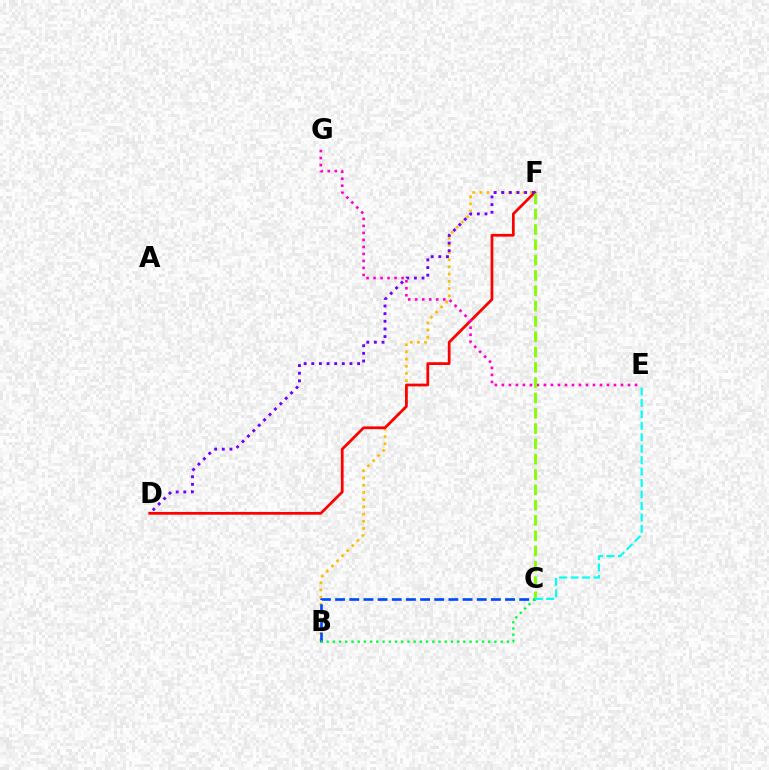{('B', 'F'): [{'color': '#ffbd00', 'line_style': 'dotted', 'thickness': 1.96}], ('D', 'F'): [{'color': '#ff0000', 'line_style': 'solid', 'thickness': 1.98}, {'color': '#7200ff', 'line_style': 'dotted', 'thickness': 2.07}], ('E', 'G'): [{'color': '#ff00cf', 'line_style': 'dotted', 'thickness': 1.9}], ('B', 'C'): [{'color': '#004bff', 'line_style': 'dashed', 'thickness': 1.92}, {'color': '#00ff39', 'line_style': 'dotted', 'thickness': 1.69}], ('C', 'F'): [{'color': '#84ff00', 'line_style': 'dashed', 'thickness': 2.08}], ('C', 'E'): [{'color': '#00fff6', 'line_style': 'dashed', 'thickness': 1.56}]}